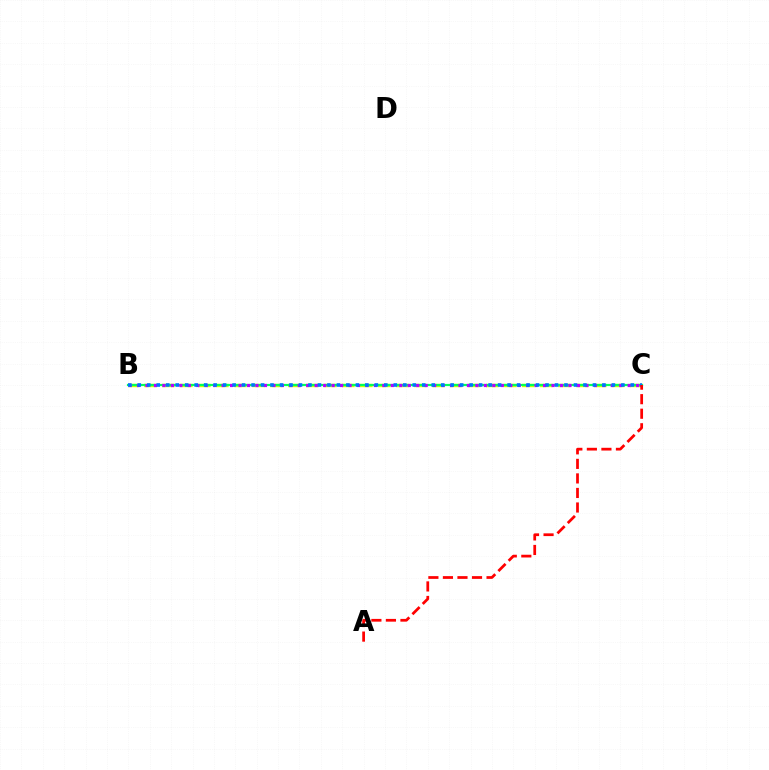{('B', 'C'): [{'color': '#d1ff00', 'line_style': 'dashed', 'thickness': 2.44}, {'color': '#00ff5c', 'line_style': 'solid', 'thickness': 1.59}, {'color': '#b900ff', 'line_style': 'dotted', 'thickness': 2.3}, {'color': '#0074ff', 'line_style': 'dotted', 'thickness': 2.58}], ('A', 'C'): [{'color': '#ff0000', 'line_style': 'dashed', 'thickness': 1.98}]}